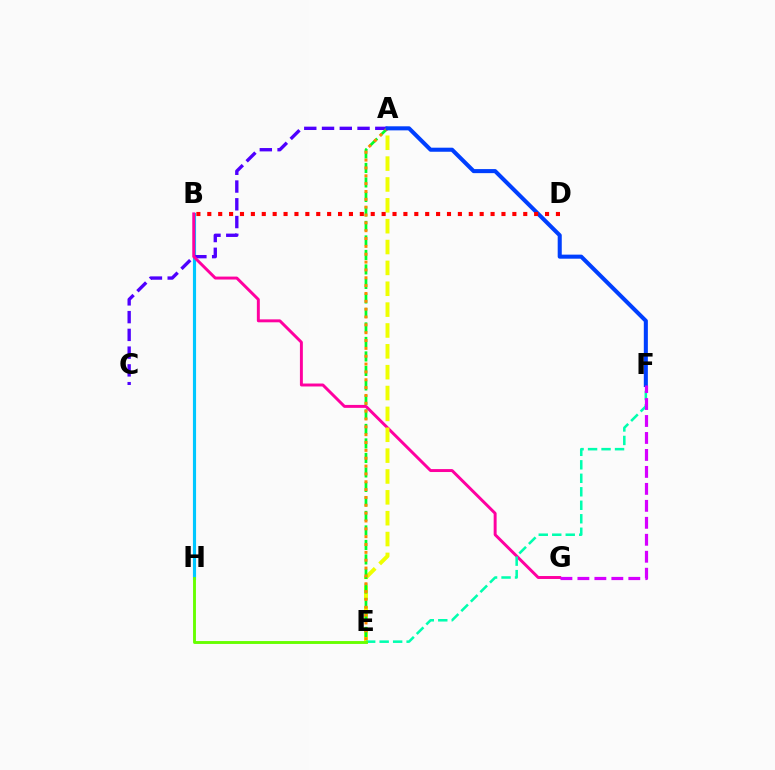{('B', 'H'): [{'color': '#00c7ff', 'line_style': 'solid', 'thickness': 2.26}], ('A', 'C'): [{'color': '#4f00ff', 'line_style': 'dashed', 'thickness': 2.41}], ('B', 'G'): [{'color': '#ff00a0', 'line_style': 'solid', 'thickness': 2.12}], ('A', 'E'): [{'color': '#eeff00', 'line_style': 'dashed', 'thickness': 2.83}, {'color': '#00ff27', 'line_style': 'dashed', 'thickness': 1.97}, {'color': '#ff8800', 'line_style': 'dotted', 'thickness': 2.13}], ('E', 'F'): [{'color': '#00ffaf', 'line_style': 'dashed', 'thickness': 1.83}], ('E', 'H'): [{'color': '#66ff00', 'line_style': 'solid', 'thickness': 2.08}], ('A', 'F'): [{'color': '#003fff', 'line_style': 'solid', 'thickness': 2.92}], ('B', 'D'): [{'color': '#ff0000', 'line_style': 'dotted', 'thickness': 2.96}], ('F', 'G'): [{'color': '#d600ff', 'line_style': 'dashed', 'thickness': 2.31}]}